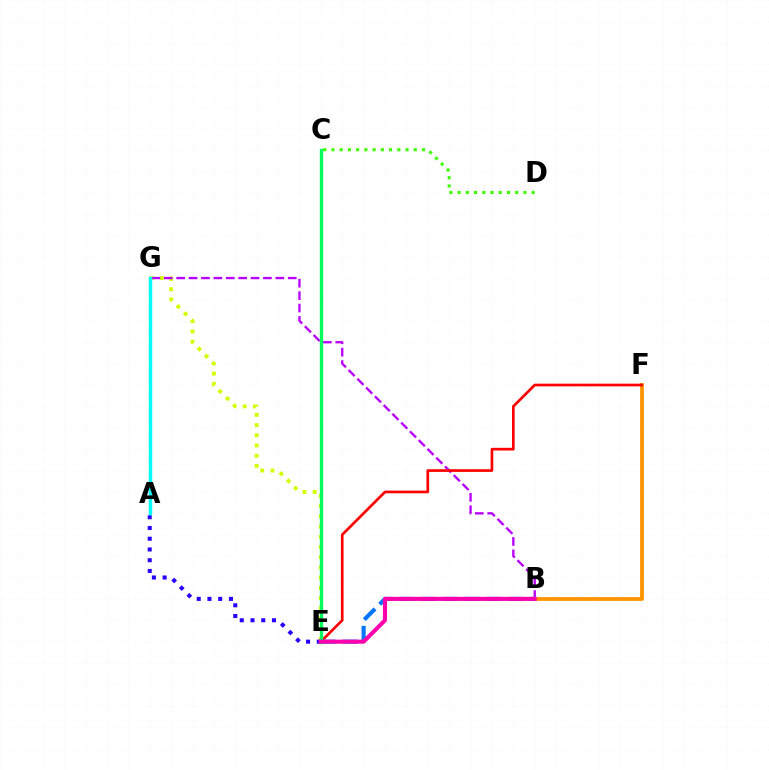{('E', 'G'): [{'color': '#d1ff00', 'line_style': 'dotted', 'thickness': 2.77}], ('B', 'F'): [{'color': '#ff9400', 'line_style': 'solid', 'thickness': 2.74}], ('C', 'D'): [{'color': '#3dff00', 'line_style': 'dotted', 'thickness': 2.24}], ('B', 'G'): [{'color': '#b900ff', 'line_style': 'dashed', 'thickness': 1.68}], ('E', 'F'): [{'color': '#ff0000', 'line_style': 'solid', 'thickness': 1.93}], ('A', 'E'): [{'color': '#2500ff', 'line_style': 'dotted', 'thickness': 2.92}], ('B', 'E'): [{'color': '#0074ff', 'line_style': 'dashed', 'thickness': 2.95}, {'color': '#ff00ac', 'line_style': 'solid', 'thickness': 2.93}], ('A', 'G'): [{'color': '#00fff6', 'line_style': 'solid', 'thickness': 2.5}], ('C', 'E'): [{'color': '#00ff5c', 'line_style': 'solid', 'thickness': 2.41}]}